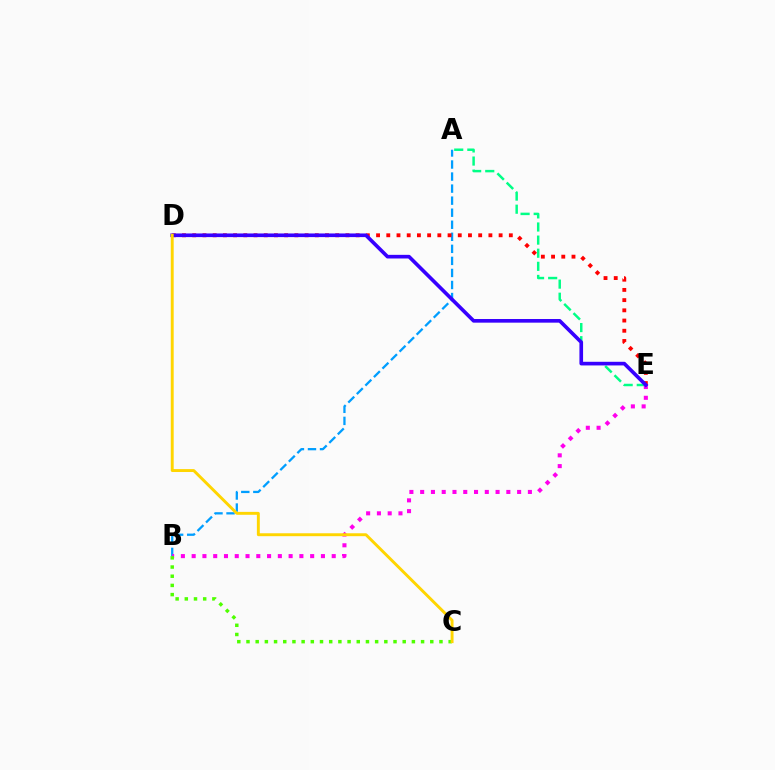{('A', 'B'): [{'color': '#009eff', 'line_style': 'dashed', 'thickness': 1.64}], ('A', 'E'): [{'color': '#00ff86', 'line_style': 'dashed', 'thickness': 1.78}], ('B', 'E'): [{'color': '#ff00ed', 'line_style': 'dotted', 'thickness': 2.93}], ('D', 'E'): [{'color': '#ff0000', 'line_style': 'dotted', 'thickness': 2.77}, {'color': '#3700ff', 'line_style': 'solid', 'thickness': 2.62}], ('B', 'C'): [{'color': '#4fff00', 'line_style': 'dotted', 'thickness': 2.5}], ('C', 'D'): [{'color': '#ffd500', 'line_style': 'solid', 'thickness': 2.1}]}